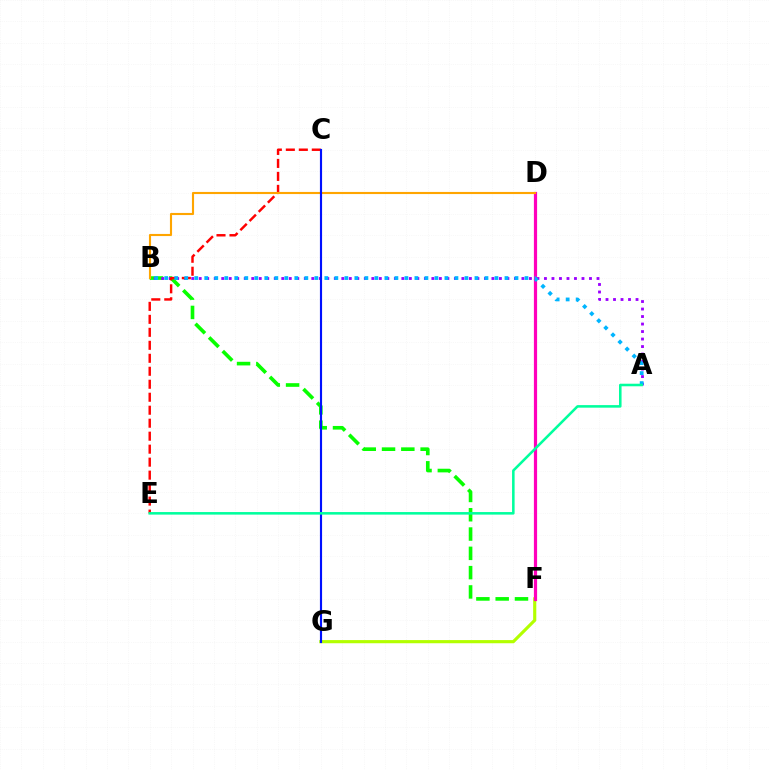{('B', 'F'): [{'color': '#08ff00', 'line_style': 'dashed', 'thickness': 2.62}], ('A', 'B'): [{'color': '#9b00ff', 'line_style': 'dotted', 'thickness': 2.04}, {'color': '#00b5ff', 'line_style': 'dotted', 'thickness': 2.72}], ('F', 'G'): [{'color': '#b3ff00', 'line_style': 'solid', 'thickness': 2.27}], ('C', 'E'): [{'color': '#ff0000', 'line_style': 'dashed', 'thickness': 1.76}], ('D', 'F'): [{'color': '#ff00bd', 'line_style': 'solid', 'thickness': 2.31}], ('B', 'D'): [{'color': '#ffa500', 'line_style': 'solid', 'thickness': 1.53}], ('C', 'G'): [{'color': '#0010ff', 'line_style': 'solid', 'thickness': 1.55}], ('A', 'E'): [{'color': '#00ff9d', 'line_style': 'solid', 'thickness': 1.84}]}